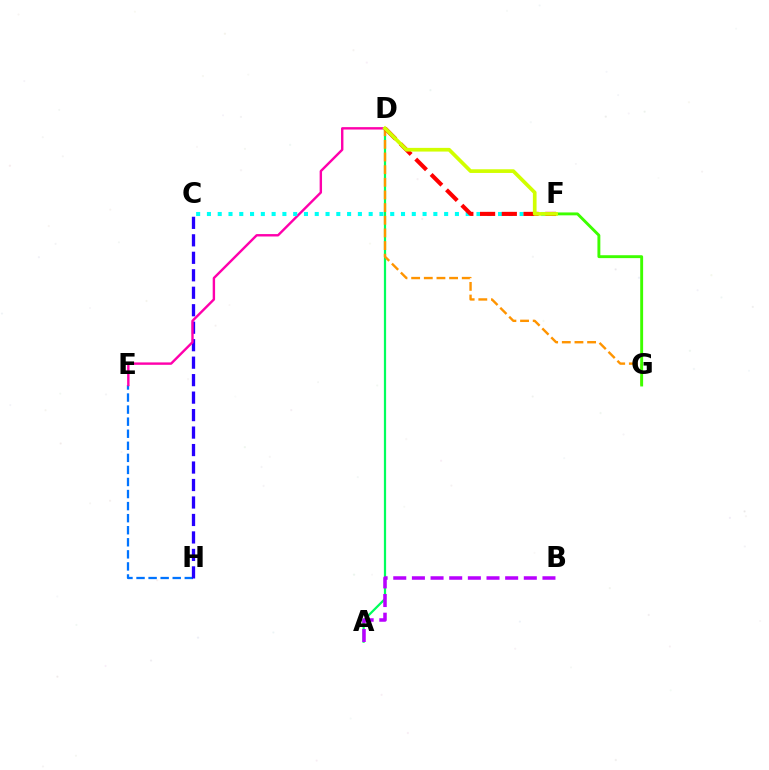{('A', 'D'): [{'color': '#00ff5c', 'line_style': 'solid', 'thickness': 1.61}], ('D', 'G'): [{'color': '#ff9400', 'line_style': 'dashed', 'thickness': 1.72}], ('E', 'H'): [{'color': '#0074ff', 'line_style': 'dashed', 'thickness': 1.64}], ('F', 'G'): [{'color': '#3dff00', 'line_style': 'solid', 'thickness': 2.09}], ('C', 'H'): [{'color': '#2500ff', 'line_style': 'dashed', 'thickness': 2.37}], ('D', 'E'): [{'color': '#ff00ac', 'line_style': 'solid', 'thickness': 1.73}], ('C', 'F'): [{'color': '#00fff6', 'line_style': 'dotted', 'thickness': 2.93}], ('D', 'F'): [{'color': '#ff0000', 'line_style': 'dashed', 'thickness': 2.95}, {'color': '#d1ff00', 'line_style': 'solid', 'thickness': 2.65}], ('A', 'B'): [{'color': '#b900ff', 'line_style': 'dashed', 'thickness': 2.53}]}